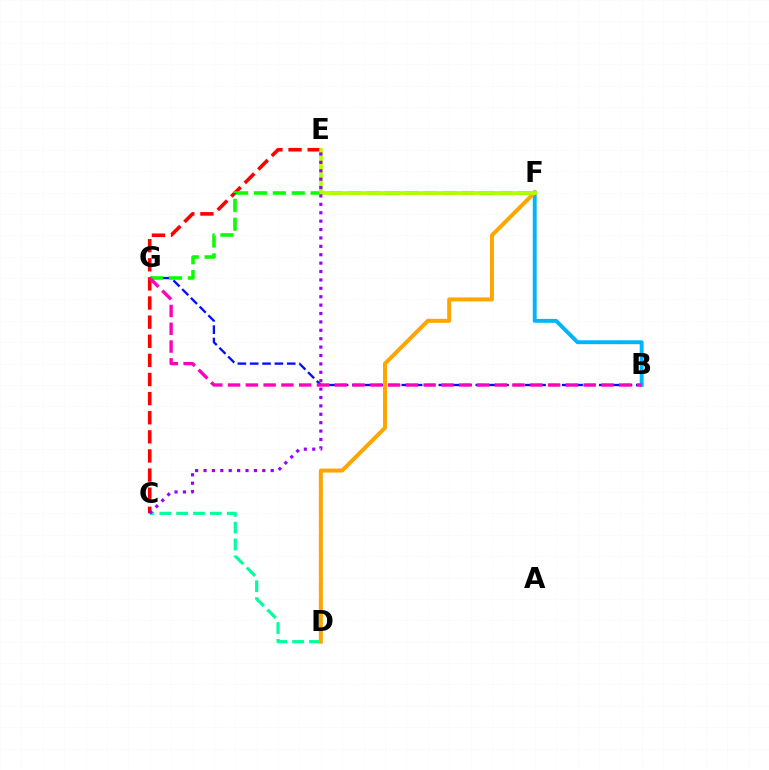{('B', 'G'): [{'color': '#0010ff', 'line_style': 'dashed', 'thickness': 1.68}, {'color': '#ff00bd', 'line_style': 'dashed', 'thickness': 2.42}], ('B', 'F'): [{'color': '#00b5ff', 'line_style': 'solid', 'thickness': 2.81}], ('C', 'D'): [{'color': '#00ff9d', 'line_style': 'dashed', 'thickness': 2.29}], ('C', 'E'): [{'color': '#ff0000', 'line_style': 'dashed', 'thickness': 2.6}, {'color': '#9b00ff', 'line_style': 'dotted', 'thickness': 2.28}], ('F', 'G'): [{'color': '#08ff00', 'line_style': 'dashed', 'thickness': 2.57}], ('D', 'F'): [{'color': '#ffa500', 'line_style': 'solid', 'thickness': 2.88}], ('E', 'F'): [{'color': '#b3ff00', 'line_style': 'solid', 'thickness': 2.65}]}